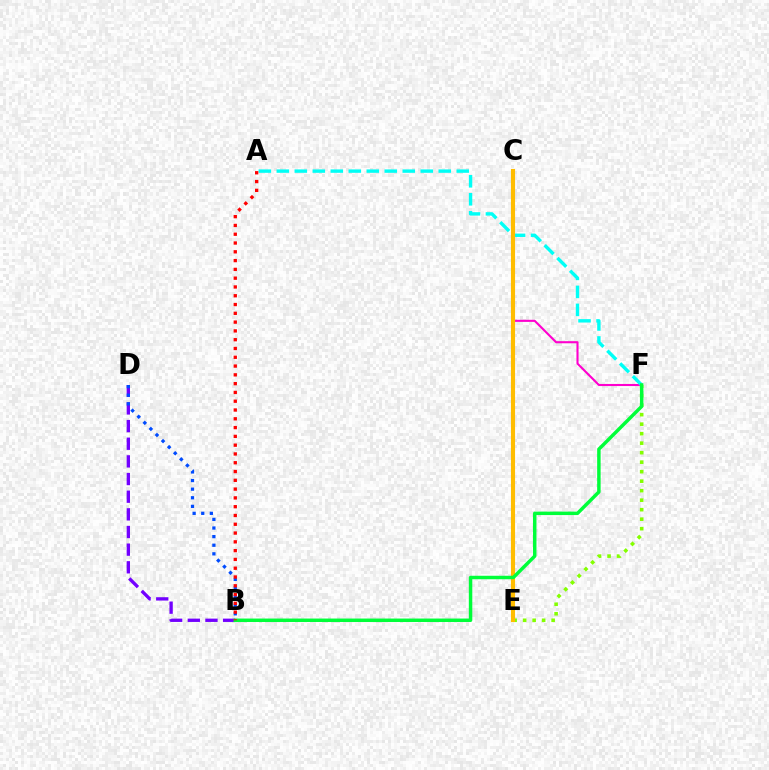{('C', 'F'): [{'color': '#ff00cf', 'line_style': 'solid', 'thickness': 1.51}], ('B', 'D'): [{'color': '#7200ff', 'line_style': 'dashed', 'thickness': 2.4}, {'color': '#004bff', 'line_style': 'dotted', 'thickness': 2.34}], ('E', 'F'): [{'color': '#84ff00', 'line_style': 'dotted', 'thickness': 2.58}], ('A', 'F'): [{'color': '#00fff6', 'line_style': 'dashed', 'thickness': 2.44}], ('C', 'E'): [{'color': '#ffbd00', 'line_style': 'solid', 'thickness': 2.96}], ('B', 'F'): [{'color': '#00ff39', 'line_style': 'solid', 'thickness': 2.5}], ('A', 'B'): [{'color': '#ff0000', 'line_style': 'dotted', 'thickness': 2.39}]}